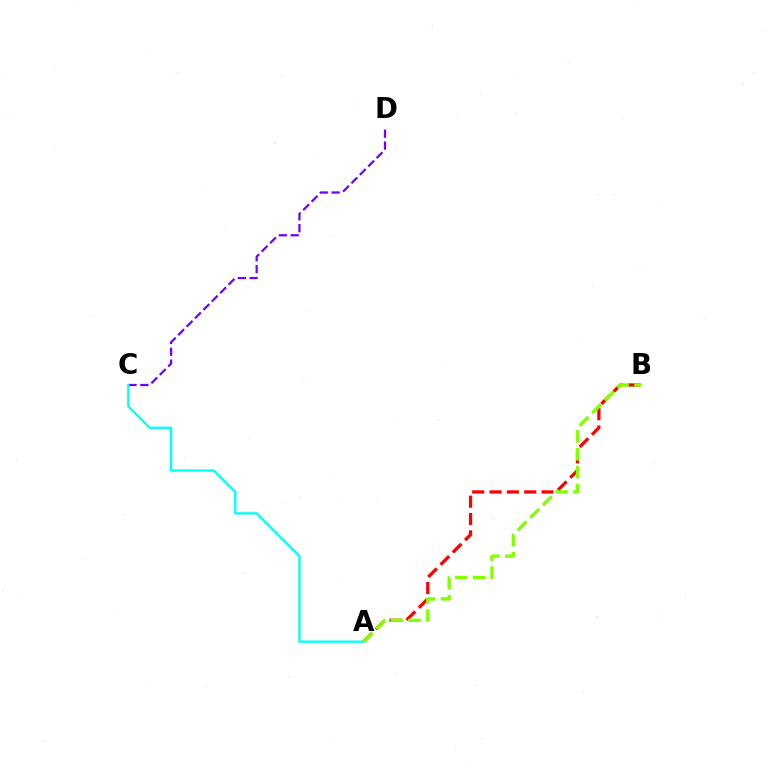{('C', 'D'): [{'color': '#7200ff', 'line_style': 'dashed', 'thickness': 1.61}], ('A', 'B'): [{'color': '#ff0000', 'line_style': 'dashed', 'thickness': 2.36}, {'color': '#84ff00', 'line_style': 'dashed', 'thickness': 2.43}], ('A', 'C'): [{'color': '#00fff6', 'line_style': 'solid', 'thickness': 1.67}]}